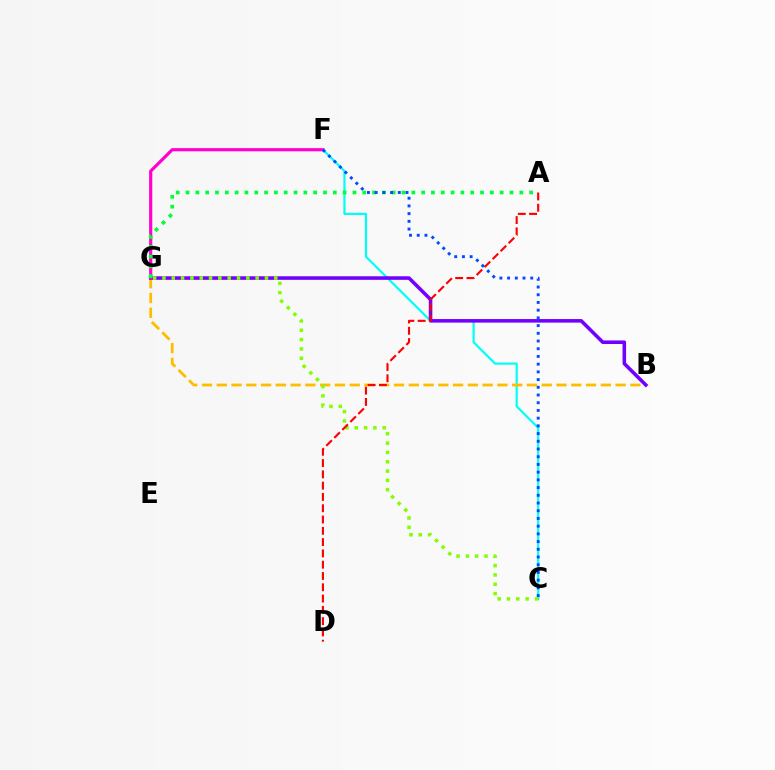{('C', 'F'): [{'color': '#00fff6', 'line_style': 'solid', 'thickness': 1.58}, {'color': '#004bff', 'line_style': 'dotted', 'thickness': 2.1}], ('B', 'G'): [{'color': '#ffbd00', 'line_style': 'dashed', 'thickness': 2.01}, {'color': '#7200ff', 'line_style': 'solid', 'thickness': 2.57}], ('F', 'G'): [{'color': '#ff00cf', 'line_style': 'solid', 'thickness': 2.28}], ('C', 'G'): [{'color': '#84ff00', 'line_style': 'dotted', 'thickness': 2.53}], ('A', 'G'): [{'color': '#00ff39', 'line_style': 'dotted', 'thickness': 2.67}], ('A', 'D'): [{'color': '#ff0000', 'line_style': 'dashed', 'thickness': 1.53}]}